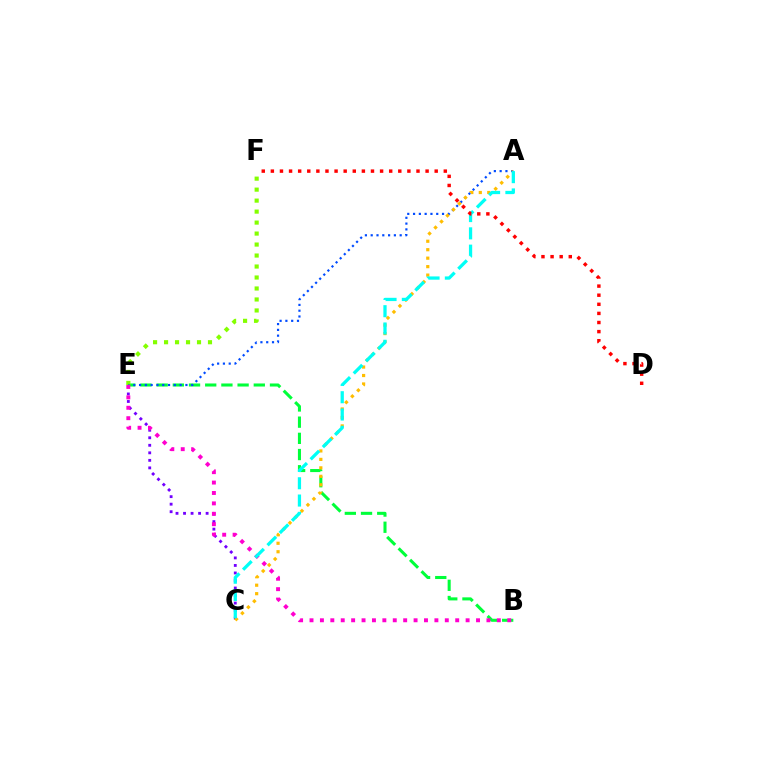{('B', 'E'): [{'color': '#00ff39', 'line_style': 'dashed', 'thickness': 2.2}, {'color': '#ff00cf', 'line_style': 'dotted', 'thickness': 2.83}], ('E', 'F'): [{'color': '#84ff00', 'line_style': 'dotted', 'thickness': 2.98}], ('C', 'E'): [{'color': '#7200ff', 'line_style': 'dotted', 'thickness': 2.04}], ('A', 'E'): [{'color': '#004bff', 'line_style': 'dotted', 'thickness': 1.57}], ('A', 'C'): [{'color': '#ffbd00', 'line_style': 'dotted', 'thickness': 2.3}, {'color': '#00fff6', 'line_style': 'dashed', 'thickness': 2.35}], ('D', 'F'): [{'color': '#ff0000', 'line_style': 'dotted', 'thickness': 2.47}]}